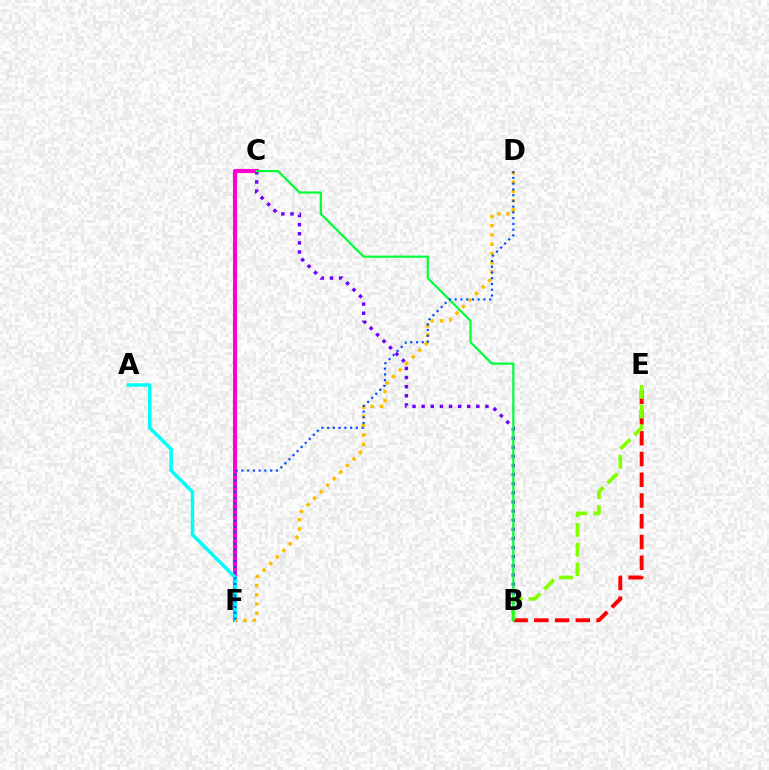{('C', 'F'): [{'color': '#ff00cf', 'line_style': 'solid', 'thickness': 2.95}], ('B', 'E'): [{'color': '#ff0000', 'line_style': 'dashed', 'thickness': 2.82}, {'color': '#84ff00', 'line_style': 'dashed', 'thickness': 2.67}], ('A', 'F'): [{'color': '#00fff6', 'line_style': 'solid', 'thickness': 2.51}], ('B', 'C'): [{'color': '#7200ff', 'line_style': 'dotted', 'thickness': 2.48}, {'color': '#00ff39', 'line_style': 'solid', 'thickness': 1.59}], ('D', 'F'): [{'color': '#ffbd00', 'line_style': 'dotted', 'thickness': 2.52}, {'color': '#004bff', 'line_style': 'dotted', 'thickness': 1.56}]}